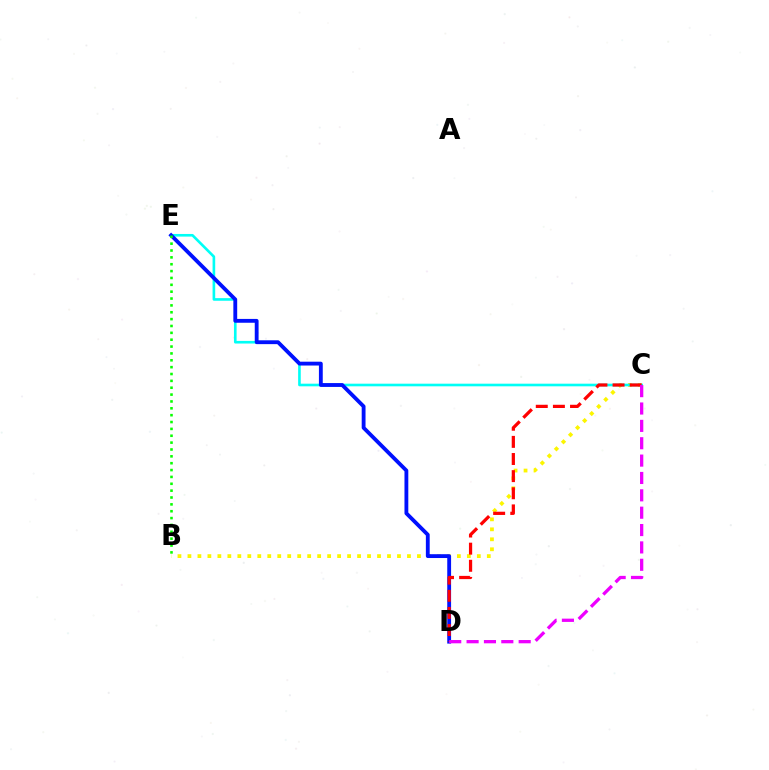{('B', 'C'): [{'color': '#fcf500', 'line_style': 'dotted', 'thickness': 2.71}], ('C', 'E'): [{'color': '#00fff6', 'line_style': 'solid', 'thickness': 1.9}], ('D', 'E'): [{'color': '#0010ff', 'line_style': 'solid', 'thickness': 2.76}], ('C', 'D'): [{'color': '#ff0000', 'line_style': 'dashed', 'thickness': 2.33}, {'color': '#ee00ff', 'line_style': 'dashed', 'thickness': 2.36}], ('B', 'E'): [{'color': '#08ff00', 'line_style': 'dotted', 'thickness': 1.86}]}